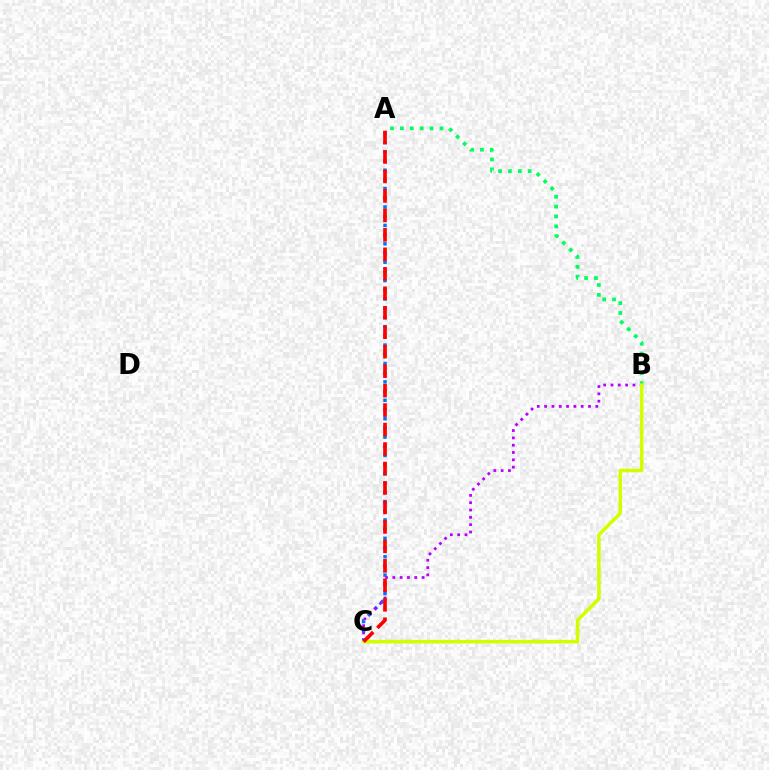{('A', 'C'): [{'color': '#0074ff', 'line_style': 'dotted', 'thickness': 2.5}, {'color': '#ff0000', 'line_style': 'dashed', 'thickness': 2.65}], ('A', 'B'): [{'color': '#00ff5c', 'line_style': 'dotted', 'thickness': 2.68}], ('B', 'C'): [{'color': '#b900ff', 'line_style': 'dotted', 'thickness': 1.99}, {'color': '#d1ff00', 'line_style': 'solid', 'thickness': 2.56}]}